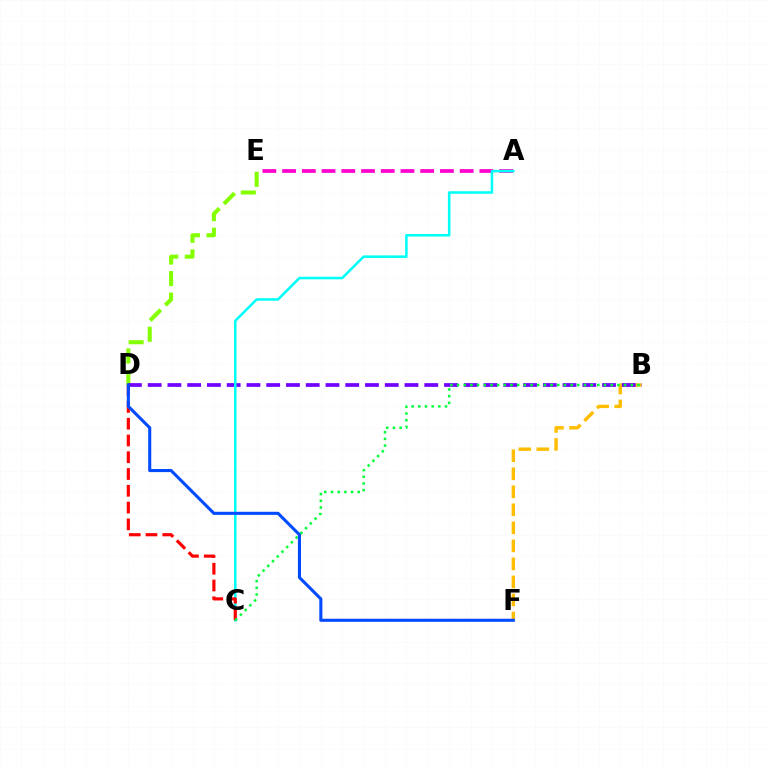{('A', 'E'): [{'color': '#ff00cf', 'line_style': 'dashed', 'thickness': 2.68}], ('D', 'E'): [{'color': '#84ff00', 'line_style': 'dashed', 'thickness': 2.92}], ('B', 'F'): [{'color': '#ffbd00', 'line_style': 'dashed', 'thickness': 2.45}], ('B', 'D'): [{'color': '#7200ff', 'line_style': 'dashed', 'thickness': 2.68}], ('A', 'C'): [{'color': '#00fff6', 'line_style': 'solid', 'thickness': 1.83}], ('C', 'D'): [{'color': '#ff0000', 'line_style': 'dashed', 'thickness': 2.28}], ('B', 'C'): [{'color': '#00ff39', 'line_style': 'dotted', 'thickness': 1.82}], ('D', 'F'): [{'color': '#004bff', 'line_style': 'solid', 'thickness': 2.22}]}